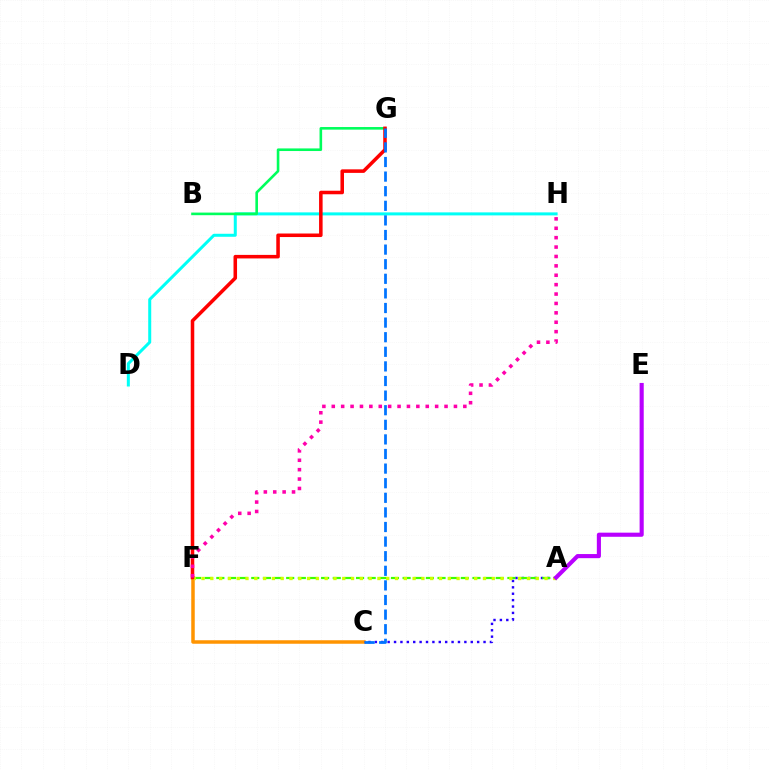{('C', 'F'): [{'color': '#ff9400', 'line_style': 'solid', 'thickness': 2.52}], ('A', 'C'): [{'color': '#2500ff', 'line_style': 'dotted', 'thickness': 1.74}], ('A', 'F'): [{'color': '#3dff00', 'line_style': 'dashed', 'thickness': 1.58}, {'color': '#d1ff00', 'line_style': 'dotted', 'thickness': 2.39}], ('A', 'E'): [{'color': '#b900ff', 'line_style': 'solid', 'thickness': 2.96}], ('D', 'H'): [{'color': '#00fff6', 'line_style': 'solid', 'thickness': 2.17}], ('B', 'G'): [{'color': '#00ff5c', 'line_style': 'solid', 'thickness': 1.88}], ('F', 'G'): [{'color': '#ff0000', 'line_style': 'solid', 'thickness': 2.55}], ('C', 'G'): [{'color': '#0074ff', 'line_style': 'dashed', 'thickness': 1.98}], ('F', 'H'): [{'color': '#ff00ac', 'line_style': 'dotted', 'thickness': 2.55}]}